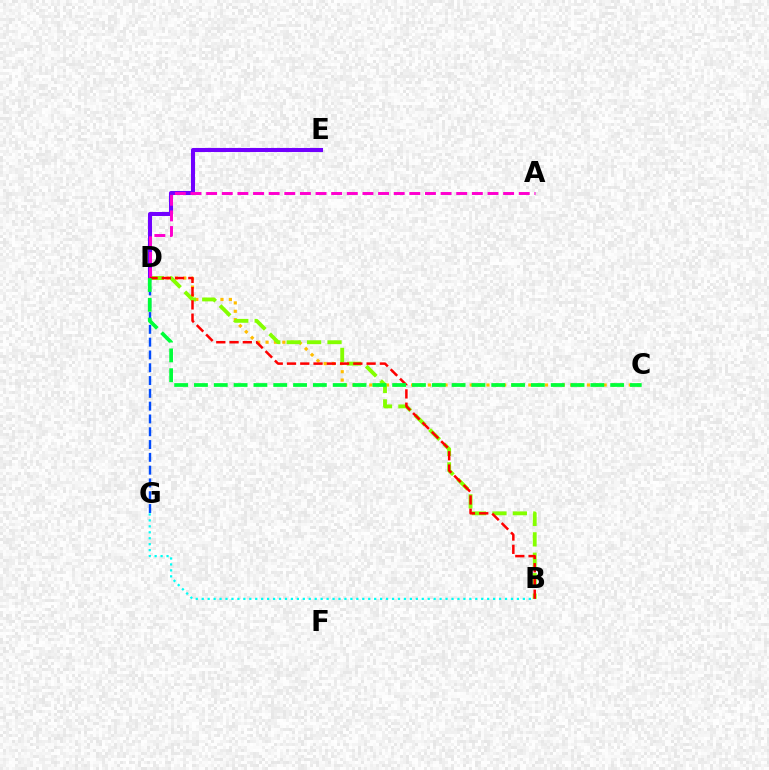{('C', 'D'): [{'color': '#ffbd00', 'line_style': 'dotted', 'thickness': 2.27}, {'color': '#00ff39', 'line_style': 'dashed', 'thickness': 2.69}], ('D', 'E'): [{'color': '#7200ff', 'line_style': 'solid', 'thickness': 2.92}], ('D', 'G'): [{'color': '#004bff', 'line_style': 'dashed', 'thickness': 1.74}], ('B', 'D'): [{'color': '#84ff00', 'line_style': 'dashed', 'thickness': 2.77}, {'color': '#ff0000', 'line_style': 'dashed', 'thickness': 1.8}], ('A', 'D'): [{'color': '#ff00cf', 'line_style': 'dashed', 'thickness': 2.12}], ('B', 'G'): [{'color': '#00fff6', 'line_style': 'dotted', 'thickness': 1.62}]}